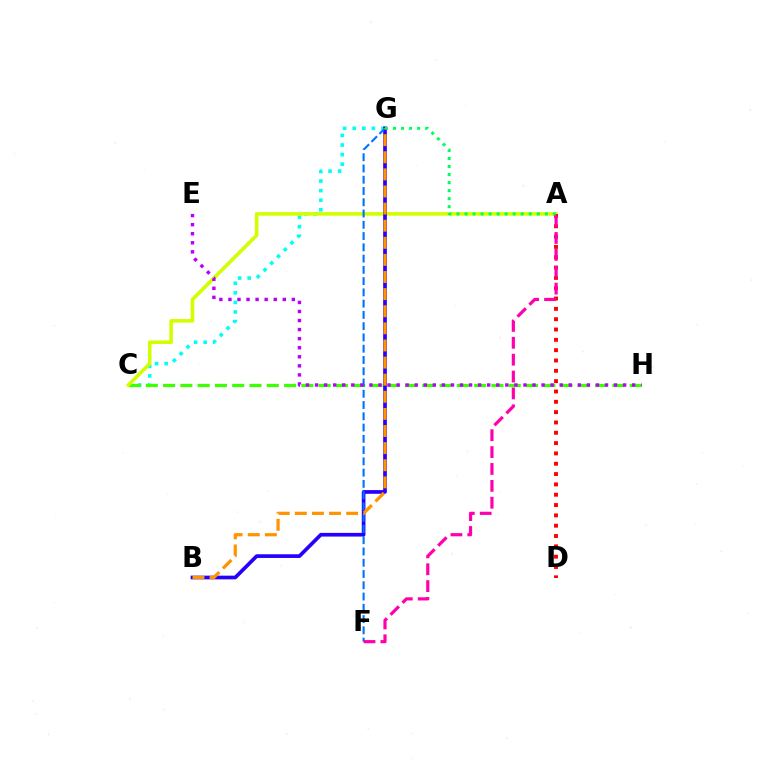{('C', 'G'): [{'color': '#00fff6', 'line_style': 'dotted', 'thickness': 2.6}], ('C', 'H'): [{'color': '#3dff00', 'line_style': 'dashed', 'thickness': 2.35}], ('A', 'C'): [{'color': '#d1ff00', 'line_style': 'solid', 'thickness': 2.57}], ('B', 'G'): [{'color': '#2500ff', 'line_style': 'solid', 'thickness': 2.65}, {'color': '#ff9400', 'line_style': 'dashed', 'thickness': 2.32}], ('F', 'G'): [{'color': '#0074ff', 'line_style': 'dashed', 'thickness': 1.53}], ('A', 'D'): [{'color': '#ff0000', 'line_style': 'dotted', 'thickness': 2.81}], ('E', 'H'): [{'color': '#b900ff', 'line_style': 'dotted', 'thickness': 2.46}], ('A', 'F'): [{'color': '#ff00ac', 'line_style': 'dashed', 'thickness': 2.29}], ('A', 'G'): [{'color': '#00ff5c', 'line_style': 'dotted', 'thickness': 2.18}]}